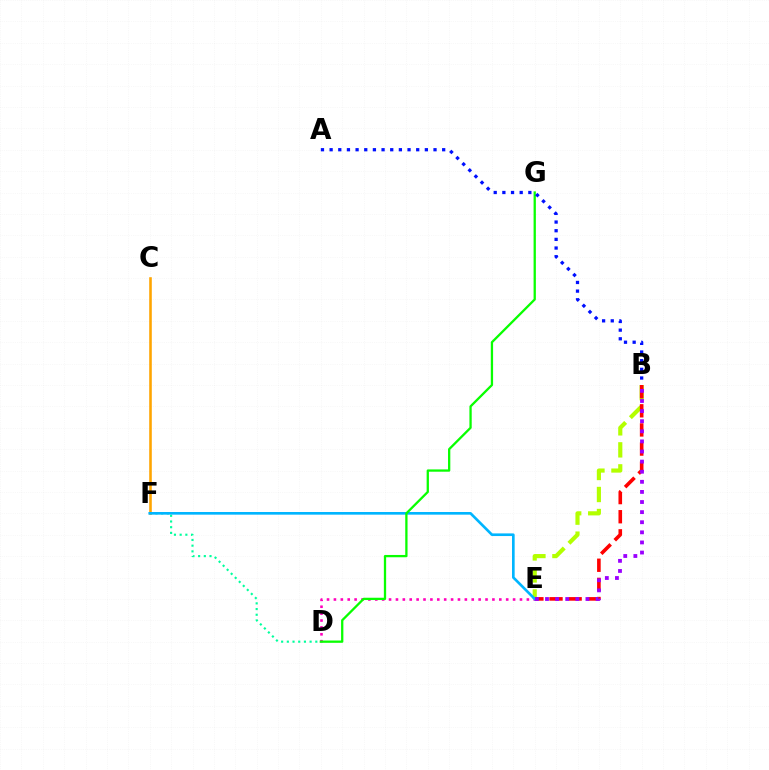{('D', 'F'): [{'color': '#00ff9d', 'line_style': 'dotted', 'thickness': 1.55}], ('B', 'E'): [{'color': '#b3ff00', 'line_style': 'dashed', 'thickness': 2.99}, {'color': '#ff0000', 'line_style': 'dashed', 'thickness': 2.6}, {'color': '#9b00ff', 'line_style': 'dotted', 'thickness': 2.75}], ('C', 'F'): [{'color': '#ffa500', 'line_style': 'solid', 'thickness': 1.86}], ('D', 'E'): [{'color': '#ff00bd', 'line_style': 'dotted', 'thickness': 1.87}], ('E', 'F'): [{'color': '#00b5ff', 'line_style': 'solid', 'thickness': 1.91}], ('D', 'G'): [{'color': '#08ff00', 'line_style': 'solid', 'thickness': 1.65}], ('A', 'B'): [{'color': '#0010ff', 'line_style': 'dotted', 'thickness': 2.35}]}